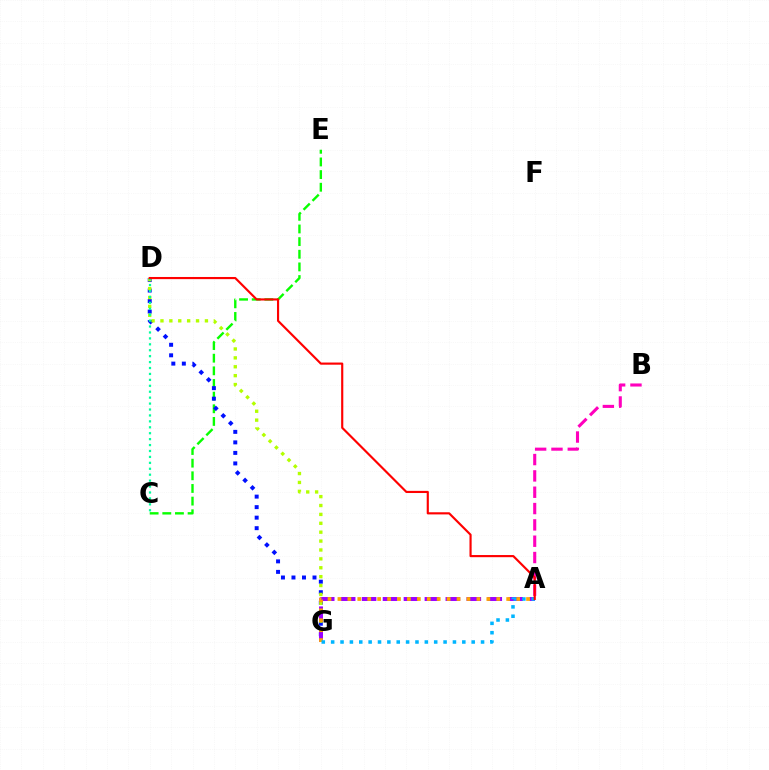{('C', 'E'): [{'color': '#08ff00', 'line_style': 'dashed', 'thickness': 1.72}], ('D', 'G'): [{'color': '#0010ff', 'line_style': 'dotted', 'thickness': 2.86}, {'color': '#b3ff00', 'line_style': 'dotted', 'thickness': 2.42}], ('A', 'G'): [{'color': '#9b00ff', 'line_style': 'dashed', 'thickness': 2.85}, {'color': '#ffa500', 'line_style': 'dotted', 'thickness': 2.7}, {'color': '#00b5ff', 'line_style': 'dotted', 'thickness': 2.55}], ('C', 'D'): [{'color': '#00ff9d', 'line_style': 'dotted', 'thickness': 1.61}], ('A', 'B'): [{'color': '#ff00bd', 'line_style': 'dashed', 'thickness': 2.22}], ('A', 'D'): [{'color': '#ff0000', 'line_style': 'solid', 'thickness': 1.55}]}